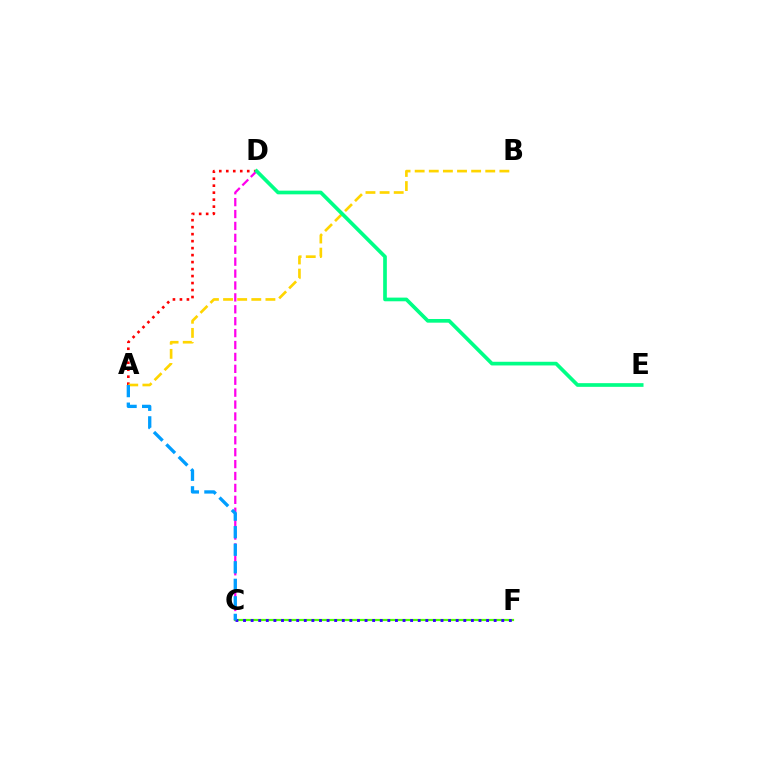{('A', 'D'): [{'color': '#ff0000', 'line_style': 'dotted', 'thickness': 1.9}], ('A', 'B'): [{'color': '#ffd500', 'line_style': 'dashed', 'thickness': 1.92}], ('C', 'F'): [{'color': '#4fff00', 'line_style': 'solid', 'thickness': 1.58}, {'color': '#3700ff', 'line_style': 'dotted', 'thickness': 2.06}], ('C', 'D'): [{'color': '#ff00ed', 'line_style': 'dashed', 'thickness': 1.62}], ('D', 'E'): [{'color': '#00ff86', 'line_style': 'solid', 'thickness': 2.65}], ('A', 'C'): [{'color': '#009eff', 'line_style': 'dashed', 'thickness': 2.38}]}